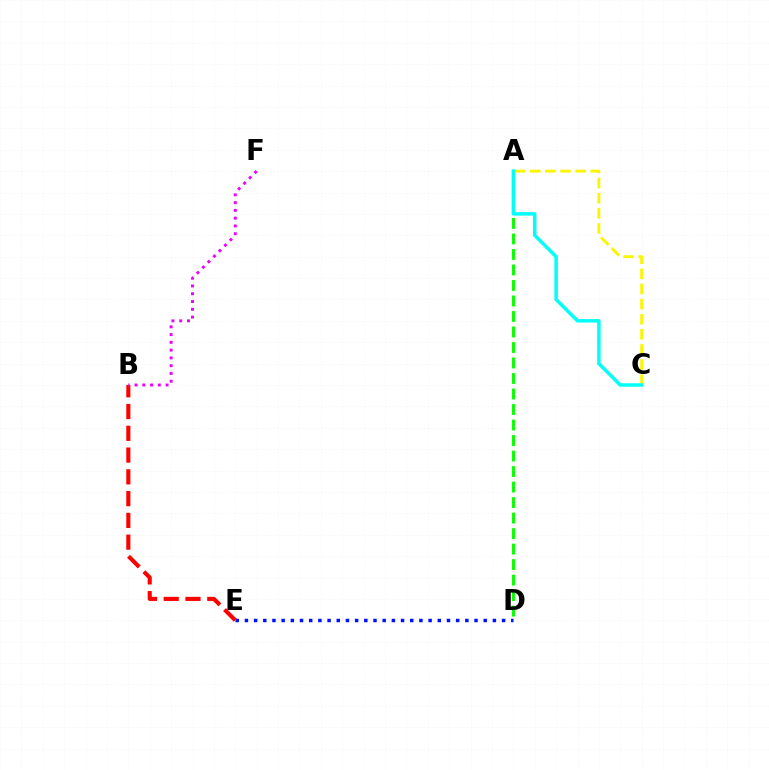{('D', 'E'): [{'color': '#0010ff', 'line_style': 'dotted', 'thickness': 2.5}], ('B', 'E'): [{'color': '#ff0000', 'line_style': 'dashed', 'thickness': 2.96}], ('A', 'D'): [{'color': '#08ff00', 'line_style': 'dashed', 'thickness': 2.11}], ('A', 'C'): [{'color': '#fcf500', 'line_style': 'dashed', 'thickness': 2.05}, {'color': '#00fff6', 'line_style': 'solid', 'thickness': 2.5}], ('B', 'F'): [{'color': '#ee00ff', 'line_style': 'dotted', 'thickness': 2.11}]}